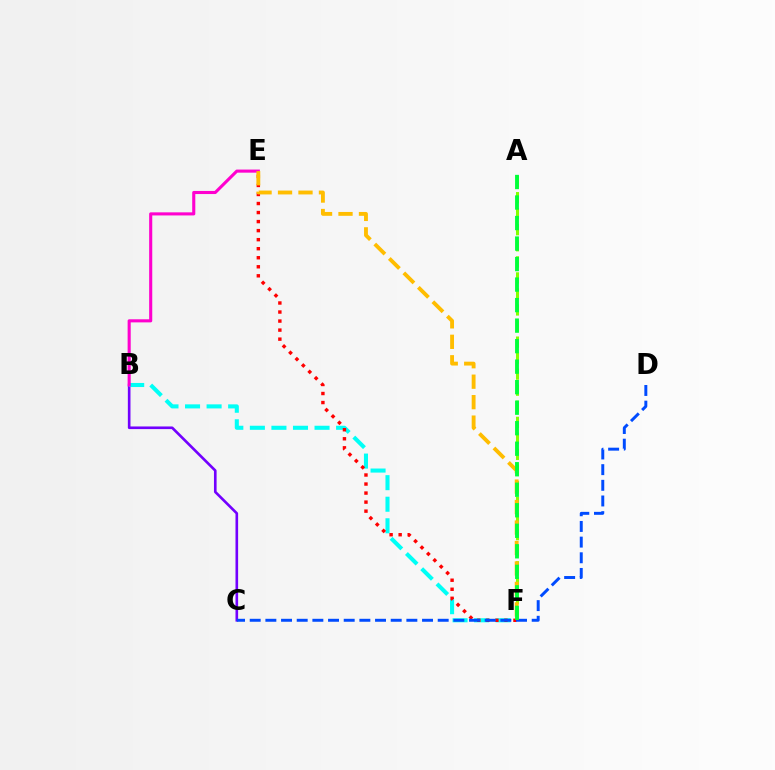{('B', 'C'): [{'color': '#7200ff', 'line_style': 'solid', 'thickness': 1.89}], ('B', 'F'): [{'color': '#00fff6', 'line_style': 'dashed', 'thickness': 2.93}], ('A', 'F'): [{'color': '#84ff00', 'line_style': 'dashed', 'thickness': 2.18}, {'color': '#00ff39', 'line_style': 'dashed', 'thickness': 2.79}], ('E', 'F'): [{'color': '#ff0000', 'line_style': 'dotted', 'thickness': 2.46}, {'color': '#ffbd00', 'line_style': 'dashed', 'thickness': 2.78}], ('B', 'E'): [{'color': '#ff00cf', 'line_style': 'solid', 'thickness': 2.23}], ('C', 'D'): [{'color': '#004bff', 'line_style': 'dashed', 'thickness': 2.13}]}